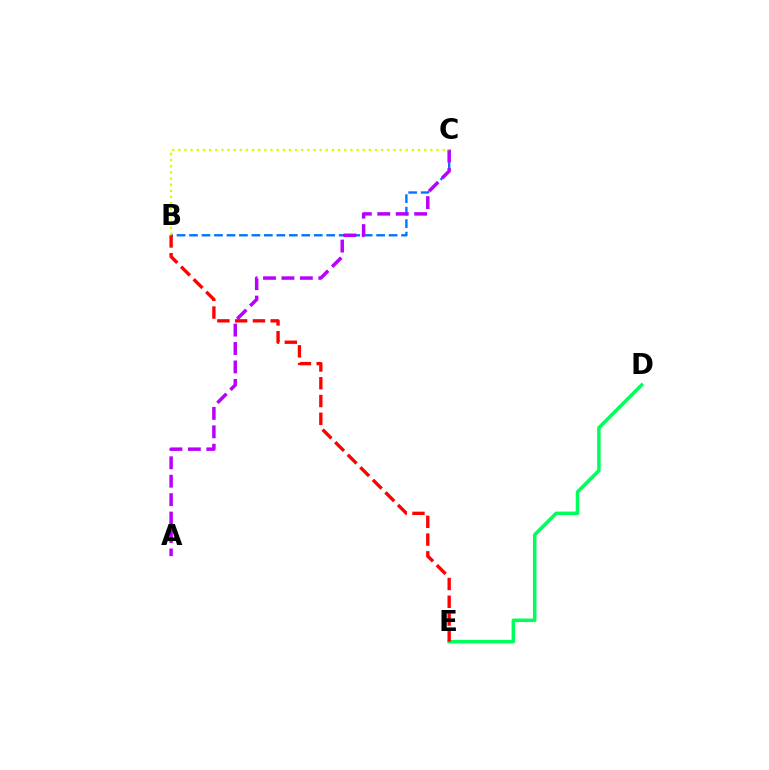{('B', 'C'): [{'color': '#0074ff', 'line_style': 'dashed', 'thickness': 1.69}, {'color': '#d1ff00', 'line_style': 'dotted', 'thickness': 1.67}], ('A', 'C'): [{'color': '#b900ff', 'line_style': 'dashed', 'thickness': 2.5}], ('D', 'E'): [{'color': '#00ff5c', 'line_style': 'solid', 'thickness': 2.52}], ('B', 'E'): [{'color': '#ff0000', 'line_style': 'dashed', 'thickness': 2.41}]}